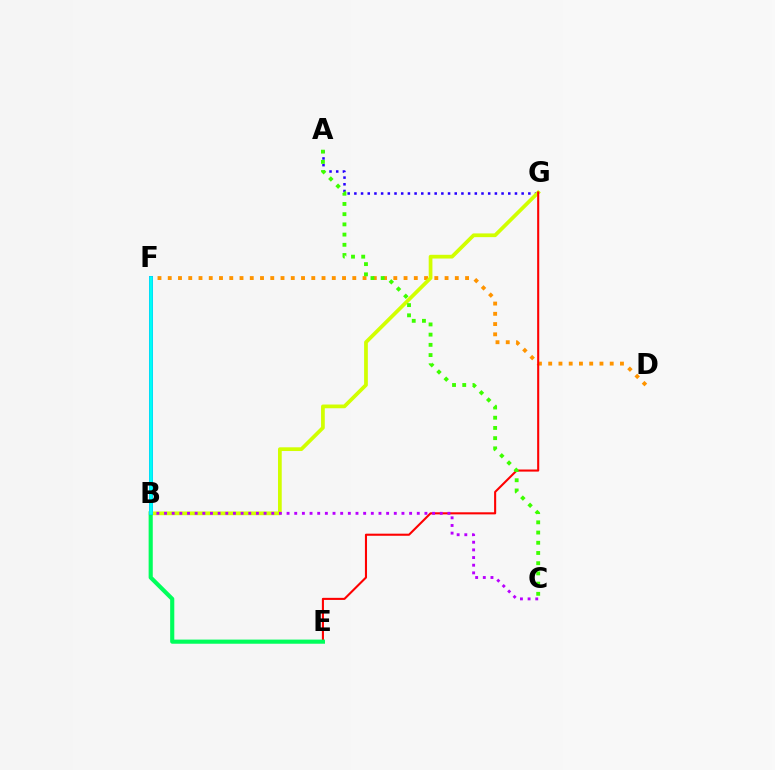{('D', 'F'): [{'color': '#ff9400', 'line_style': 'dotted', 'thickness': 2.79}], ('A', 'G'): [{'color': '#2500ff', 'line_style': 'dotted', 'thickness': 1.82}], ('B', 'G'): [{'color': '#d1ff00', 'line_style': 'solid', 'thickness': 2.69}], ('E', 'G'): [{'color': '#ff0000', 'line_style': 'solid', 'thickness': 1.51}], ('B', 'C'): [{'color': '#b900ff', 'line_style': 'dotted', 'thickness': 2.08}], ('A', 'C'): [{'color': '#3dff00', 'line_style': 'dotted', 'thickness': 2.77}], ('B', 'E'): [{'color': '#00ff5c', 'line_style': 'solid', 'thickness': 2.98}], ('B', 'F'): [{'color': '#ff00ac', 'line_style': 'dashed', 'thickness': 1.56}, {'color': '#0074ff', 'line_style': 'solid', 'thickness': 2.81}, {'color': '#00fff6', 'line_style': 'solid', 'thickness': 2.54}]}